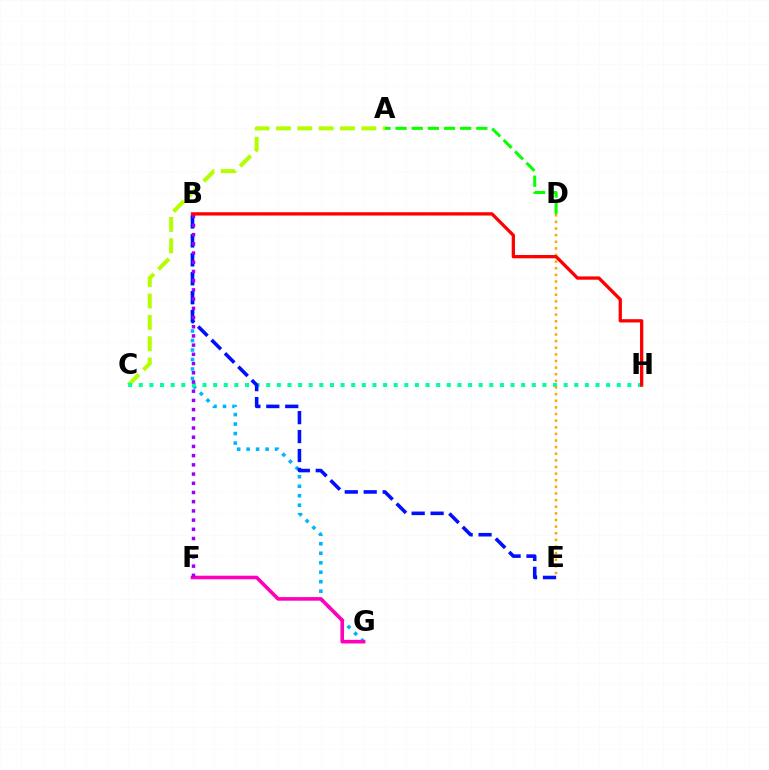{('A', 'C'): [{'color': '#b3ff00', 'line_style': 'dashed', 'thickness': 2.9}], ('B', 'G'): [{'color': '#00b5ff', 'line_style': 'dotted', 'thickness': 2.58}], ('C', 'H'): [{'color': '#00ff9d', 'line_style': 'dotted', 'thickness': 2.89}], ('A', 'D'): [{'color': '#08ff00', 'line_style': 'dashed', 'thickness': 2.19}], ('D', 'E'): [{'color': '#ffa500', 'line_style': 'dotted', 'thickness': 1.8}], ('B', 'E'): [{'color': '#0010ff', 'line_style': 'dashed', 'thickness': 2.57}], ('F', 'G'): [{'color': '#ff00bd', 'line_style': 'solid', 'thickness': 2.59}], ('B', 'F'): [{'color': '#9b00ff', 'line_style': 'dotted', 'thickness': 2.5}], ('B', 'H'): [{'color': '#ff0000', 'line_style': 'solid', 'thickness': 2.37}]}